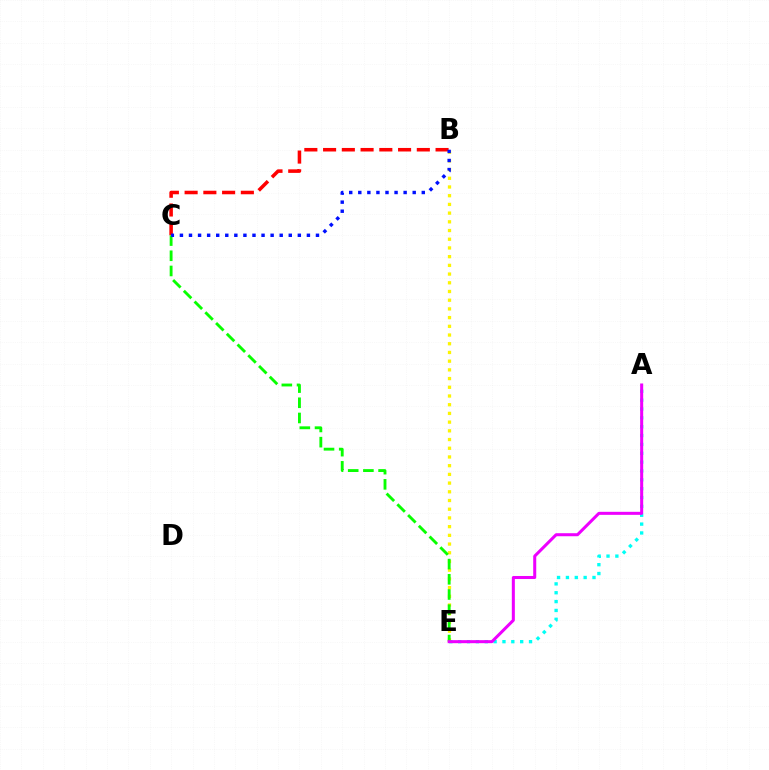{('B', 'C'): [{'color': '#ff0000', 'line_style': 'dashed', 'thickness': 2.55}, {'color': '#0010ff', 'line_style': 'dotted', 'thickness': 2.46}], ('B', 'E'): [{'color': '#fcf500', 'line_style': 'dotted', 'thickness': 2.37}], ('A', 'E'): [{'color': '#00fff6', 'line_style': 'dotted', 'thickness': 2.41}, {'color': '#ee00ff', 'line_style': 'solid', 'thickness': 2.18}], ('C', 'E'): [{'color': '#08ff00', 'line_style': 'dashed', 'thickness': 2.06}]}